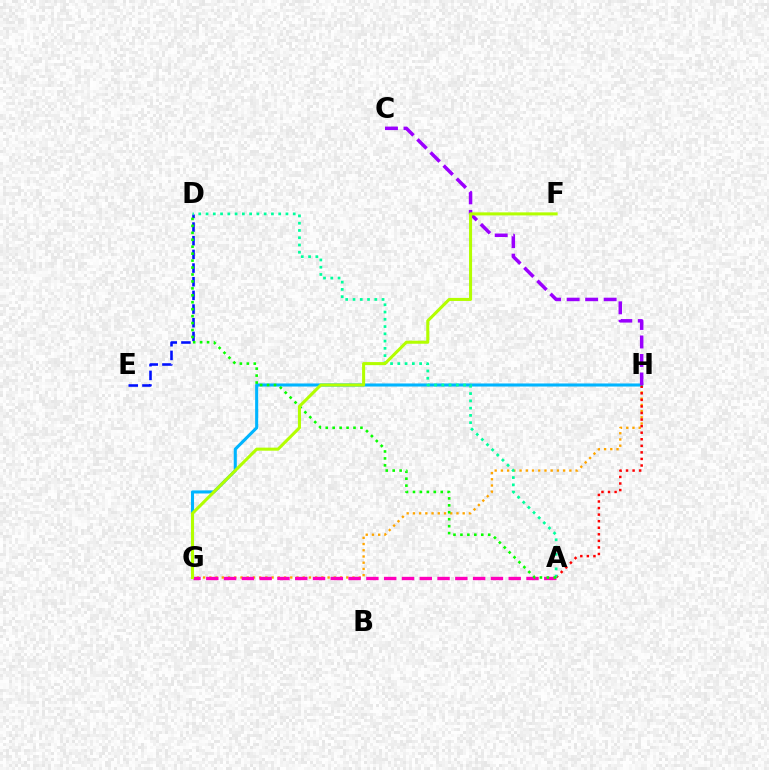{('G', 'H'): [{'color': '#ffa500', 'line_style': 'dotted', 'thickness': 1.69}, {'color': '#00b5ff', 'line_style': 'solid', 'thickness': 2.21}], ('D', 'E'): [{'color': '#0010ff', 'line_style': 'dashed', 'thickness': 1.86}], ('A', 'H'): [{'color': '#ff0000', 'line_style': 'dotted', 'thickness': 1.78}], ('A', 'G'): [{'color': '#ff00bd', 'line_style': 'dashed', 'thickness': 2.42}], ('C', 'H'): [{'color': '#9b00ff', 'line_style': 'dashed', 'thickness': 2.51}], ('A', 'D'): [{'color': '#00ff9d', 'line_style': 'dotted', 'thickness': 1.97}, {'color': '#08ff00', 'line_style': 'dotted', 'thickness': 1.89}], ('F', 'G'): [{'color': '#b3ff00', 'line_style': 'solid', 'thickness': 2.19}]}